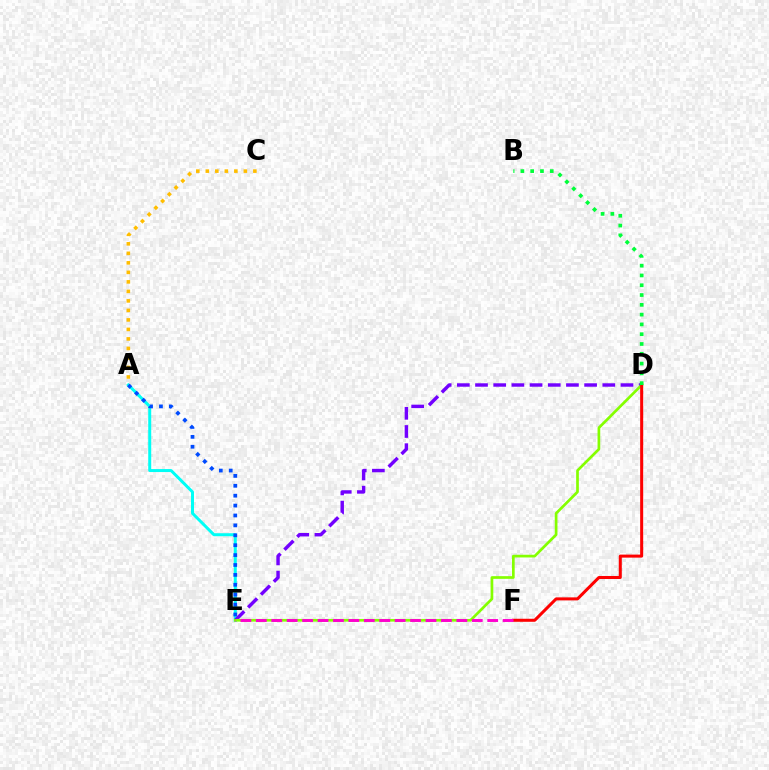{('A', 'C'): [{'color': '#ffbd00', 'line_style': 'dotted', 'thickness': 2.58}], ('A', 'E'): [{'color': '#00fff6', 'line_style': 'solid', 'thickness': 2.16}, {'color': '#004bff', 'line_style': 'dotted', 'thickness': 2.69}], ('D', 'E'): [{'color': '#7200ff', 'line_style': 'dashed', 'thickness': 2.47}, {'color': '#84ff00', 'line_style': 'solid', 'thickness': 1.94}], ('D', 'F'): [{'color': '#ff0000', 'line_style': 'solid', 'thickness': 2.18}], ('B', 'D'): [{'color': '#00ff39', 'line_style': 'dotted', 'thickness': 2.66}], ('E', 'F'): [{'color': '#ff00cf', 'line_style': 'dashed', 'thickness': 2.1}]}